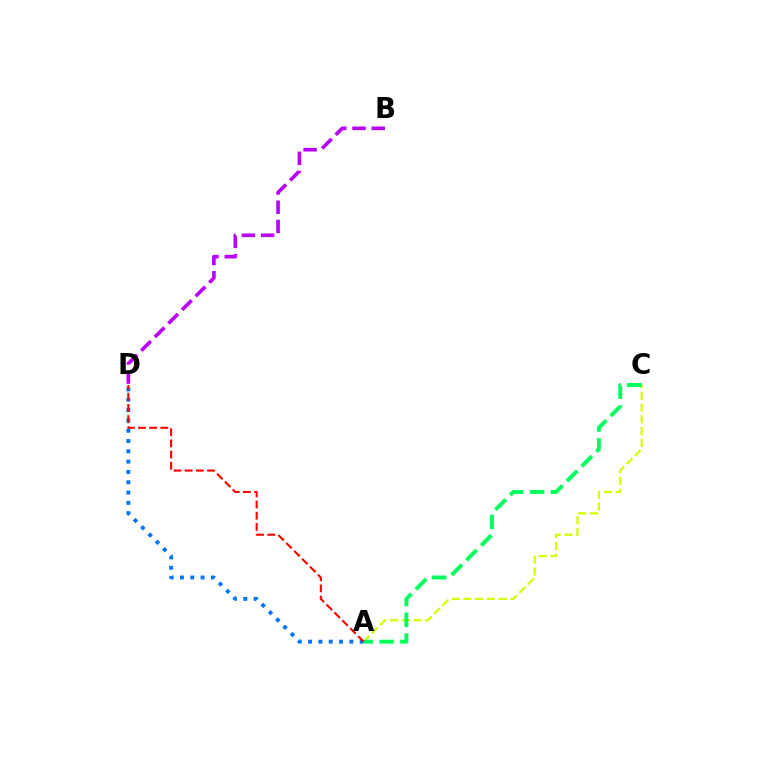{('A', 'C'): [{'color': '#d1ff00', 'line_style': 'dashed', 'thickness': 1.6}, {'color': '#00ff5c', 'line_style': 'dashed', 'thickness': 2.83}], ('A', 'D'): [{'color': '#0074ff', 'line_style': 'dotted', 'thickness': 2.8}, {'color': '#ff0000', 'line_style': 'dashed', 'thickness': 1.52}], ('B', 'D'): [{'color': '#b900ff', 'line_style': 'dashed', 'thickness': 2.62}]}